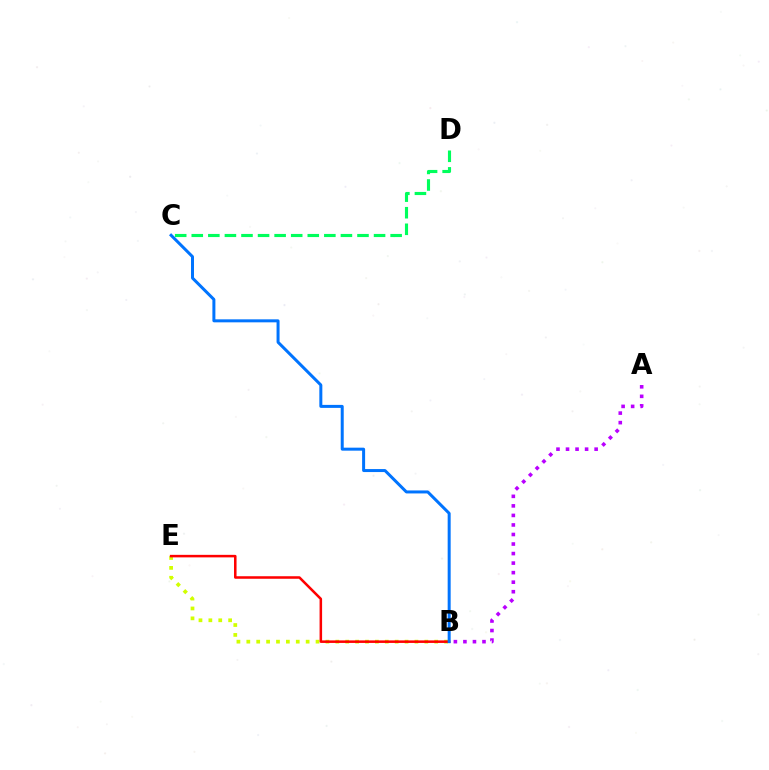{('A', 'B'): [{'color': '#b900ff', 'line_style': 'dotted', 'thickness': 2.59}], ('B', 'E'): [{'color': '#d1ff00', 'line_style': 'dotted', 'thickness': 2.69}, {'color': '#ff0000', 'line_style': 'solid', 'thickness': 1.82}], ('B', 'C'): [{'color': '#0074ff', 'line_style': 'solid', 'thickness': 2.16}], ('C', 'D'): [{'color': '#00ff5c', 'line_style': 'dashed', 'thickness': 2.25}]}